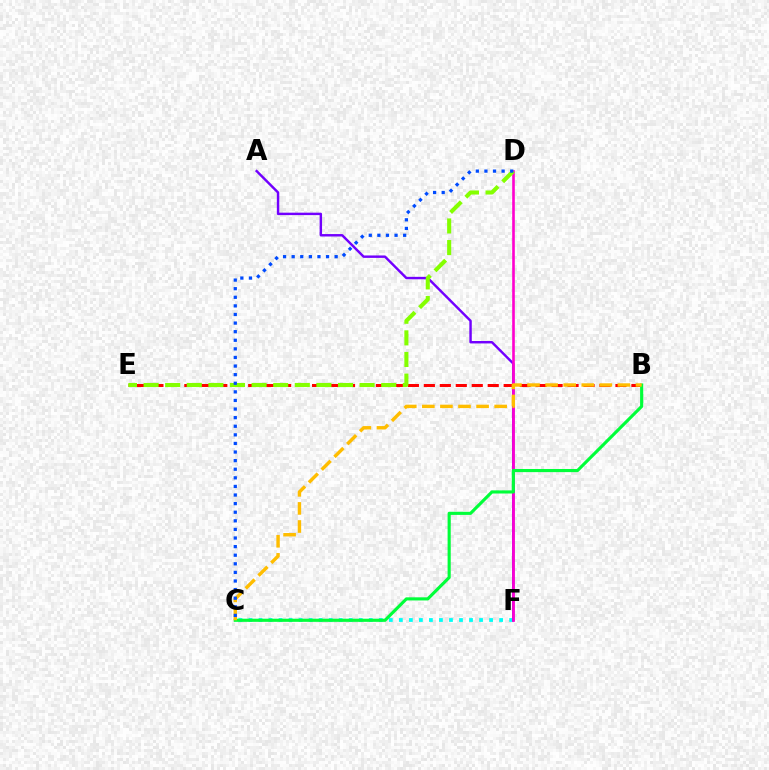{('C', 'F'): [{'color': '#00fff6', 'line_style': 'dotted', 'thickness': 2.72}], ('A', 'F'): [{'color': '#7200ff', 'line_style': 'solid', 'thickness': 1.75}], ('D', 'F'): [{'color': '#ff00cf', 'line_style': 'solid', 'thickness': 1.89}], ('B', 'E'): [{'color': '#ff0000', 'line_style': 'dashed', 'thickness': 2.17}], ('D', 'E'): [{'color': '#84ff00', 'line_style': 'dashed', 'thickness': 2.93}], ('B', 'C'): [{'color': '#00ff39', 'line_style': 'solid', 'thickness': 2.26}, {'color': '#ffbd00', 'line_style': 'dashed', 'thickness': 2.46}], ('C', 'D'): [{'color': '#004bff', 'line_style': 'dotted', 'thickness': 2.34}]}